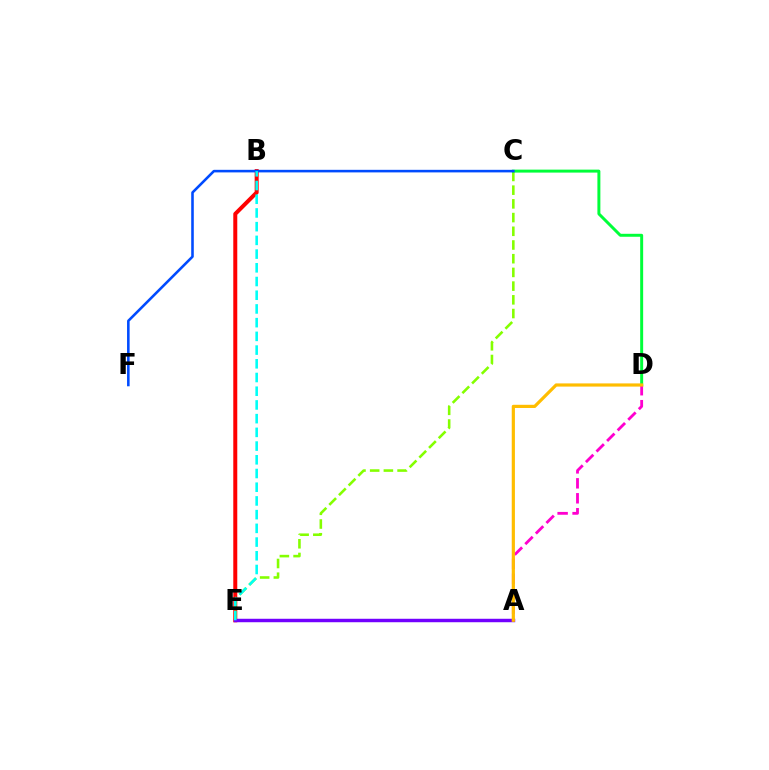{('B', 'E'): [{'color': '#ff0000', 'line_style': 'solid', 'thickness': 2.88}, {'color': '#00fff6', 'line_style': 'dashed', 'thickness': 1.86}], ('C', 'E'): [{'color': '#84ff00', 'line_style': 'dashed', 'thickness': 1.86}], ('A', 'E'): [{'color': '#7200ff', 'line_style': 'solid', 'thickness': 2.48}], ('C', 'D'): [{'color': '#00ff39', 'line_style': 'solid', 'thickness': 2.13}], ('C', 'F'): [{'color': '#004bff', 'line_style': 'solid', 'thickness': 1.86}], ('A', 'D'): [{'color': '#ff00cf', 'line_style': 'dashed', 'thickness': 2.03}, {'color': '#ffbd00', 'line_style': 'solid', 'thickness': 2.3}]}